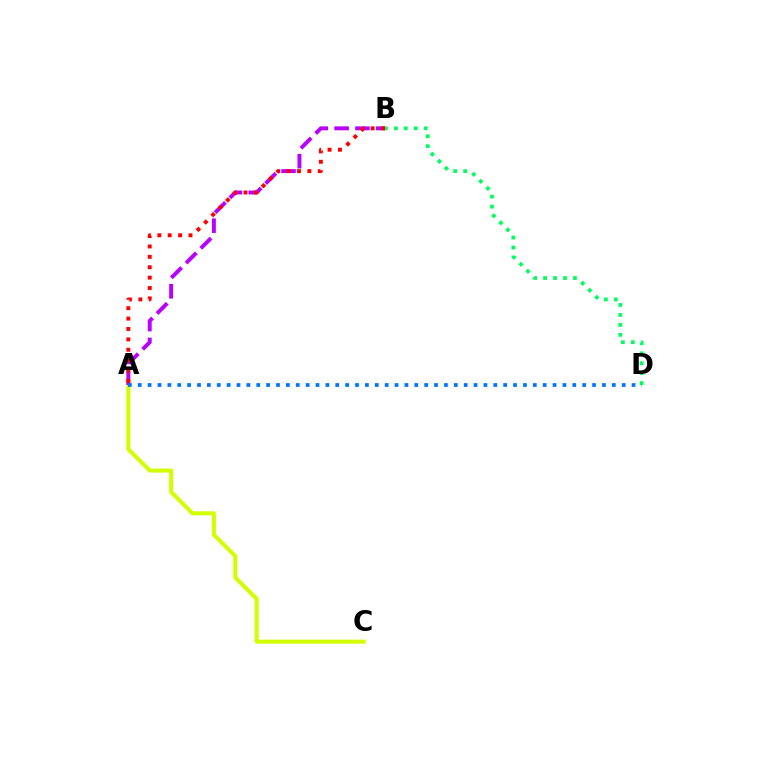{('A', 'C'): [{'color': '#d1ff00', 'line_style': 'solid', 'thickness': 2.9}], ('A', 'B'): [{'color': '#b900ff', 'line_style': 'dashed', 'thickness': 2.83}, {'color': '#ff0000', 'line_style': 'dotted', 'thickness': 2.82}], ('A', 'D'): [{'color': '#0074ff', 'line_style': 'dotted', 'thickness': 2.68}], ('B', 'D'): [{'color': '#00ff5c', 'line_style': 'dotted', 'thickness': 2.7}]}